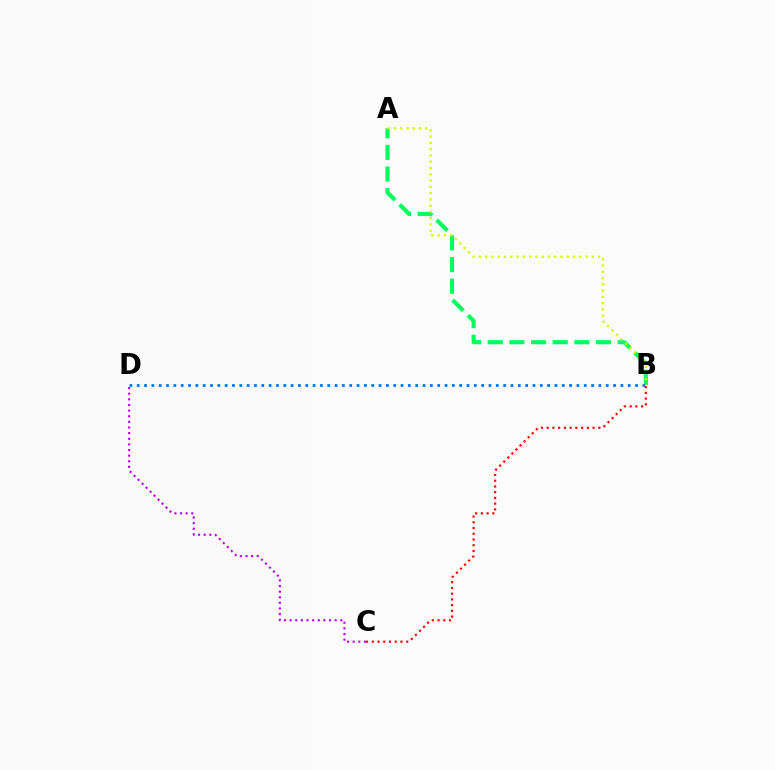{('A', 'B'): [{'color': '#00ff5c', 'line_style': 'dashed', 'thickness': 2.94}, {'color': '#d1ff00', 'line_style': 'dotted', 'thickness': 1.7}], ('C', 'D'): [{'color': '#b900ff', 'line_style': 'dotted', 'thickness': 1.53}], ('B', 'D'): [{'color': '#0074ff', 'line_style': 'dotted', 'thickness': 1.99}], ('B', 'C'): [{'color': '#ff0000', 'line_style': 'dotted', 'thickness': 1.56}]}